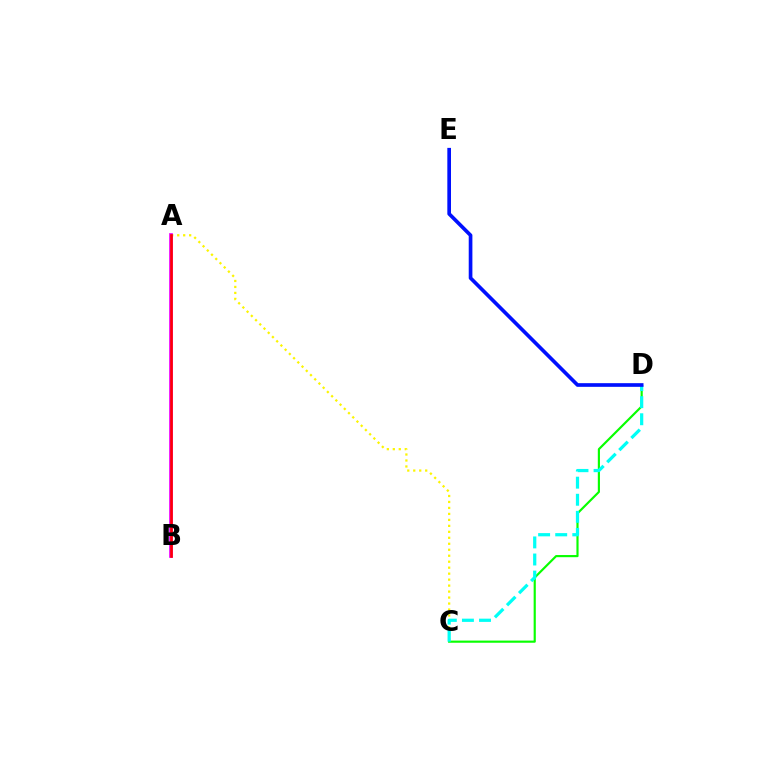{('A', 'C'): [{'color': '#fcf500', 'line_style': 'dotted', 'thickness': 1.62}], ('C', 'D'): [{'color': '#08ff00', 'line_style': 'solid', 'thickness': 1.56}, {'color': '#00fff6', 'line_style': 'dashed', 'thickness': 2.32}], ('D', 'E'): [{'color': '#0010ff', 'line_style': 'solid', 'thickness': 2.64}], ('A', 'B'): [{'color': '#ee00ff', 'line_style': 'solid', 'thickness': 2.67}, {'color': '#ff0000', 'line_style': 'solid', 'thickness': 1.88}]}